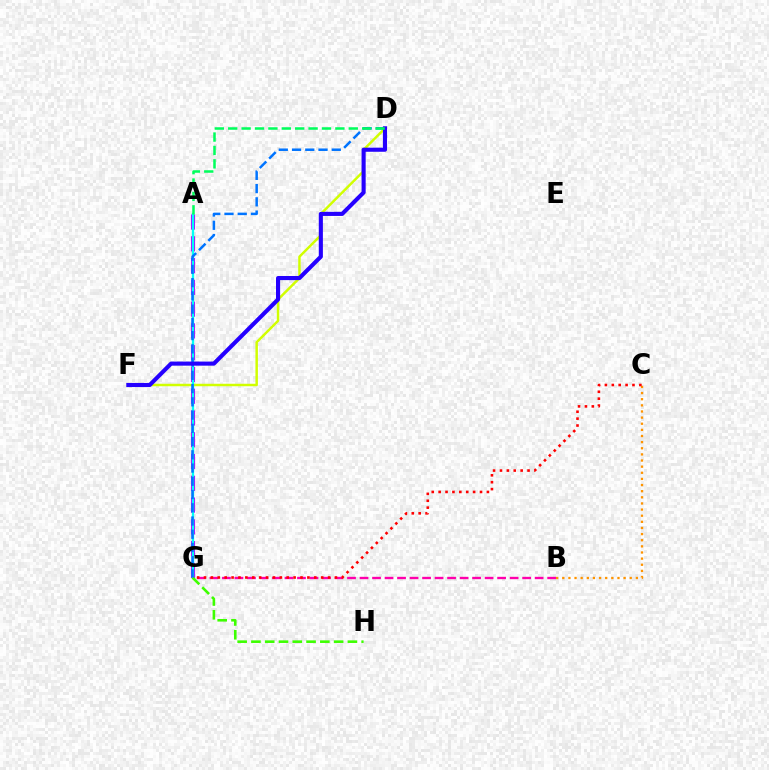{('B', 'C'): [{'color': '#ff9400', 'line_style': 'dotted', 'thickness': 1.67}], ('D', 'F'): [{'color': '#d1ff00', 'line_style': 'solid', 'thickness': 1.78}, {'color': '#2500ff', 'line_style': 'solid', 'thickness': 2.95}], ('A', 'G'): [{'color': '#b900ff', 'line_style': 'dashed', 'thickness': 2.96}, {'color': '#00fff6', 'line_style': 'solid', 'thickness': 1.66}], ('B', 'G'): [{'color': '#ff00ac', 'line_style': 'dashed', 'thickness': 1.7}], ('C', 'G'): [{'color': '#ff0000', 'line_style': 'dotted', 'thickness': 1.87}], ('G', 'H'): [{'color': '#3dff00', 'line_style': 'dashed', 'thickness': 1.87}], ('D', 'G'): [{'color': '#0074ff', 'line_style': 'dashed', 'thickness': 1.8}], ('A', 'D'): [{'color': '#00ff5c', 'line_style': 'dashed', 'thickness': 1.82}]}